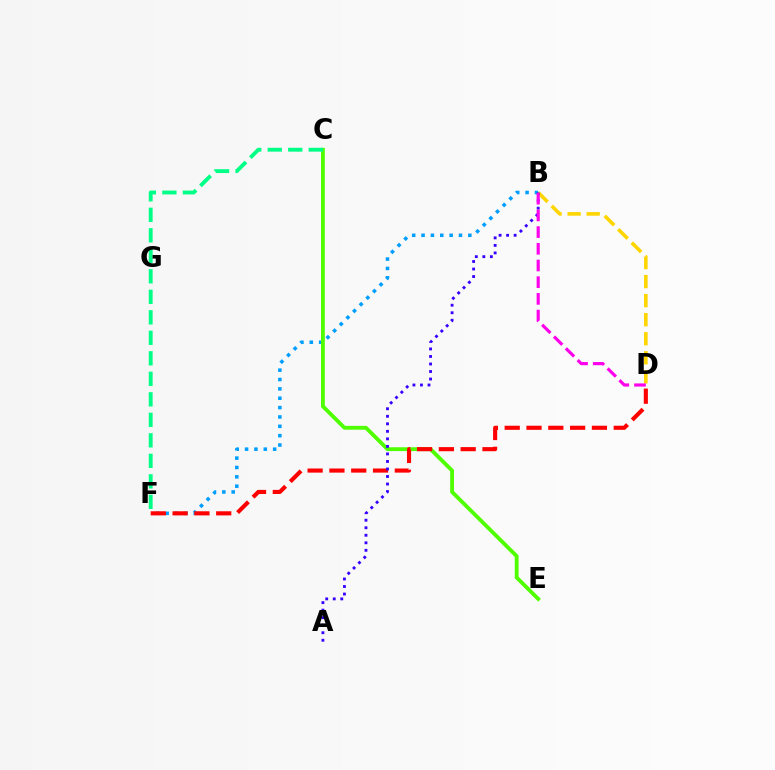{('B', 'F'): [{'color': '#009eff', 'line_style': 'dotted', 'thickness': 2.54}], ('C', 'E'): [{'color': '#4fff00', 'line_style': 'solid', 'thickness': 2.76}], ('D', 'F'): [{'color': '#ff0000', 'line_style': 'dashed', 'thickness': 2.96}], ('B', 'D'): [{'color': '#ffd500', 'line_style': 'dashed', 'thickness': 2.59}, {'color': '#ff00ed', 'line_style': 'dashed', 'thickness': 2.27}], ('A', 'B'): [{'color': '#3700ff', 'line_style': 'dotted', 'thickness': 2.04}], ('C', 'F'): [{'color': '#00ff86', 'line_style': 'dashed', 'thickness': 2.79}]}